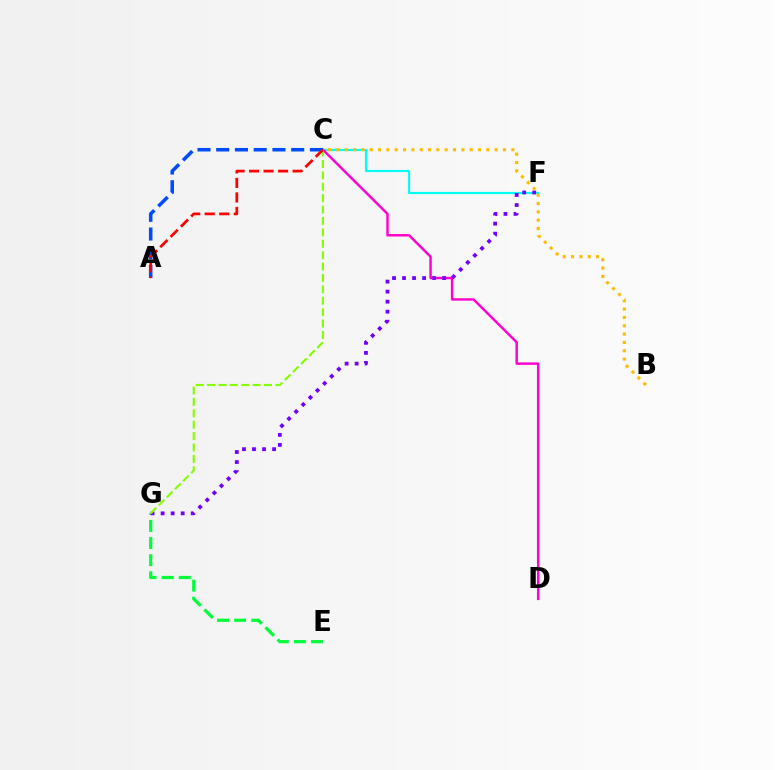{('C', 'F'): [{'color': '#00fff6', 'line_style': 'solid', 'thickness': 1.57}], ('C', 'D'): [{'color': '#ff00cf', 'line_style': 'solid', 'thickness': 1.76}], ('A', 'C'): [{'color': '#004bff', 'line_style': 'dashed', 'thickness': 2.55}, {'color': '#ff0000', 'line_style': 'dashed', 'thickness': 1.97}], ('B', 'C'): [{'color': '#ffbd00', 'line_style': 'dotted', 'thickness': 2.26}], ('E', 'G'): [{'color': '#00ff39', 'line_style': 'dashed', 'thickness': 2.33}], ('F', 'G'): [{'color': '#7200ff', 'line_style': 'dotted', 'thickness': 2.73}], ('C', 'G'): [{'color': '#84ff00', 'line_style': 'dashed', 'thickness': 1.55}]}